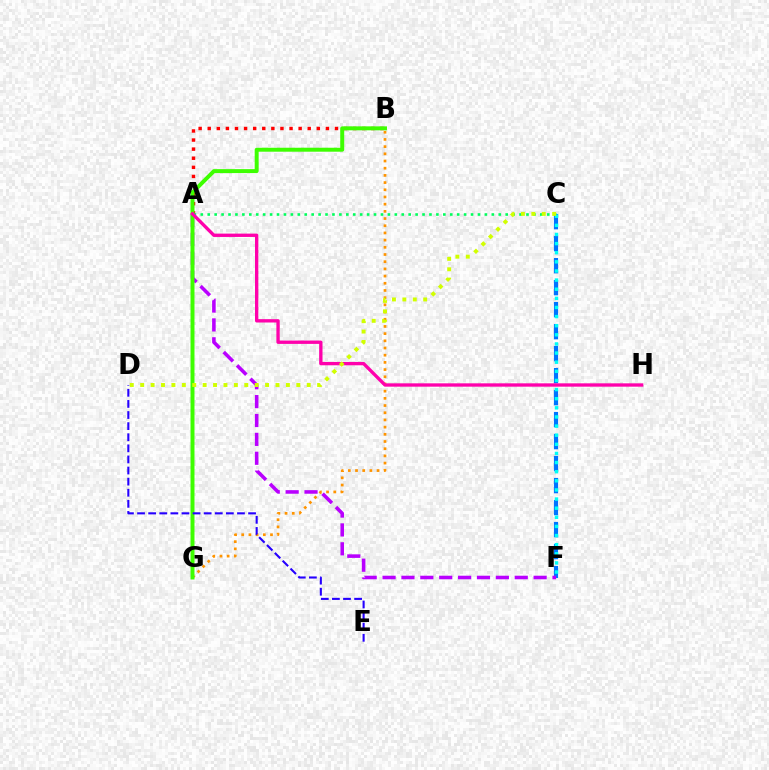{('B', 'G'): [{'color': '#ff9400', 'line_style': 'dotted', 'thickness': 1.95}, {'color': '#3dff00', 'line_style': 'solid', 'thickness': 2.85}], ('A', 'B'): [{'color': '#ff0000', 'line_style': 'dotted', 'thickness': 2.47}], ('C', 'F'): [{'color': '#0074ff', 'line_style': 'dashed', 'thickness': 2.99}, {'color': '#00fff6', 'line_style': 'dotted', 'thickness': 2.48}], ('A', 'F'): [{'color': '#b900ff', 'line_style': 'dashed', 'thickness': 2.57}], ('A', 'C'): [{'color': '#00ff5c', 'line_style': 'dotted', 'thickness': 1.88}], ('D', 'E'): [{'color': '#2500ff', 'line_style': 'dashed', 'thickness': 1.51}], ('A', 'H'): [{'color': '#ff00ac', 'line_style': 'solid', 'thickness': 2.4}], ('C', 'D'): [{'color': '#d1ff00', 'line_style': 'dotted', 'thickness': 2.83}]}